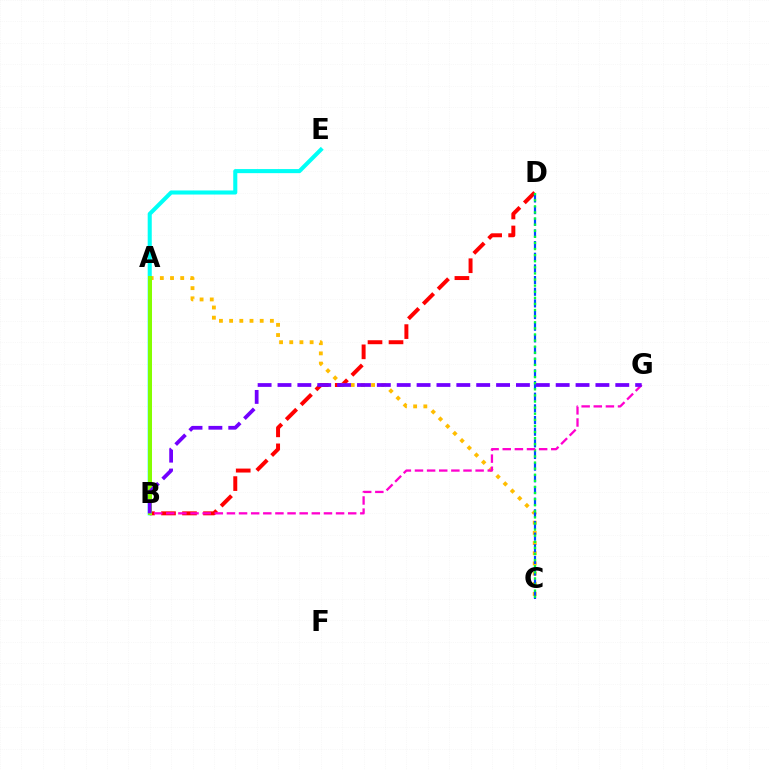{('B', 'E'): [{'color': '#00fff6', 'line_style': 'solid', 'thickness': 2.93}], ('B', 'D'): [{'color': '#ff0000', 'line_style': 'dashed', 'thickness': 2.85}], ('A', 'C'): [{'color': '#ffbd00', 'line_style': 'dotted', 'thickness': 2.77}], ('C', 'D'): [{'color': '#004bff', 'line_style': 'dashed', 'thickness': 1.58}, {'color': '#00ff39', 'line_style': 'dotted', 'thickness': 1.66}], ('B', 'G'): [{'color': '#ff00cf', 'line_style': 'dashed', 'thickness': 1.65}, {'color': '#7200ff', 'line_style': 'dashed', 'thickness': 2.7}], ('A', 'B'): [{'color': '#84ff00', 'line_style': 'solid', 'thickness': 2.89}]}